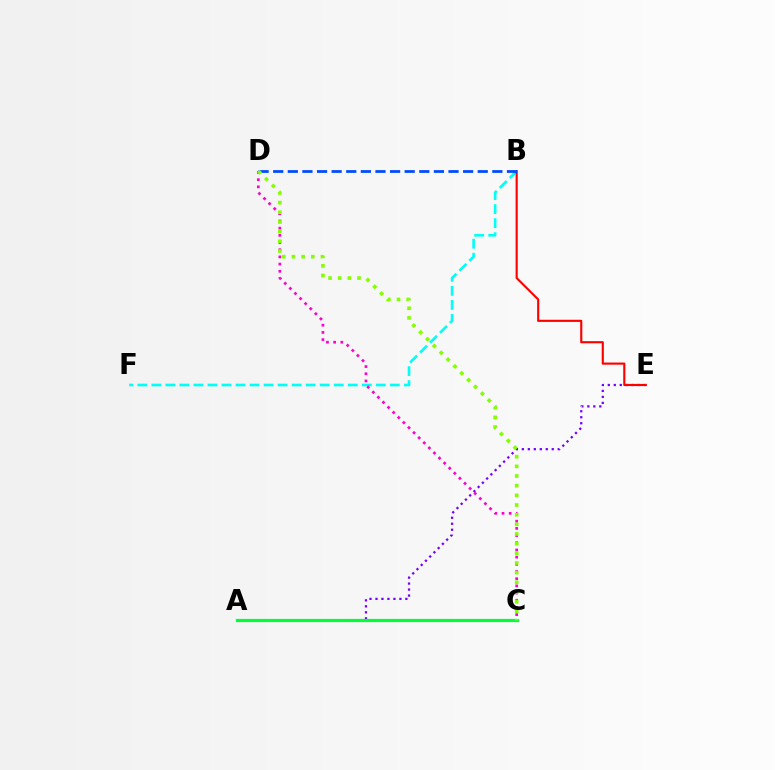{('B', 'F'): [{'color': '#00fff6', 'line_style': 'dashed', 'thickness': 1.91}], ('A', 'C'): [{'color': '#ffbd00', 'line_style': 'dashed', 'thickness': 1.87}, {'color': '#00ff39', 'line_style': 'solid', 'thickness': 2.31}], ('A', 'E'): [{'color': '#7200ff', 'line_style': 'dotted', 'thickness': 1.62}], ('B', 'E'): [{'color': '#ff0000', 'line_style': 'solid', 'thickness': 1.54}], ('C', 'D'): [{'color': '#ff00cf', 'line_style': 'dotted', 'thickness': 1.95}, {'color': '#84ff00', 'line_style': 'dotted', 'thickness': 2.63}], ('B', 'D'): [{'color': '#004bff', 'line_style': 'dashed', 'thickness': 1.98}]}